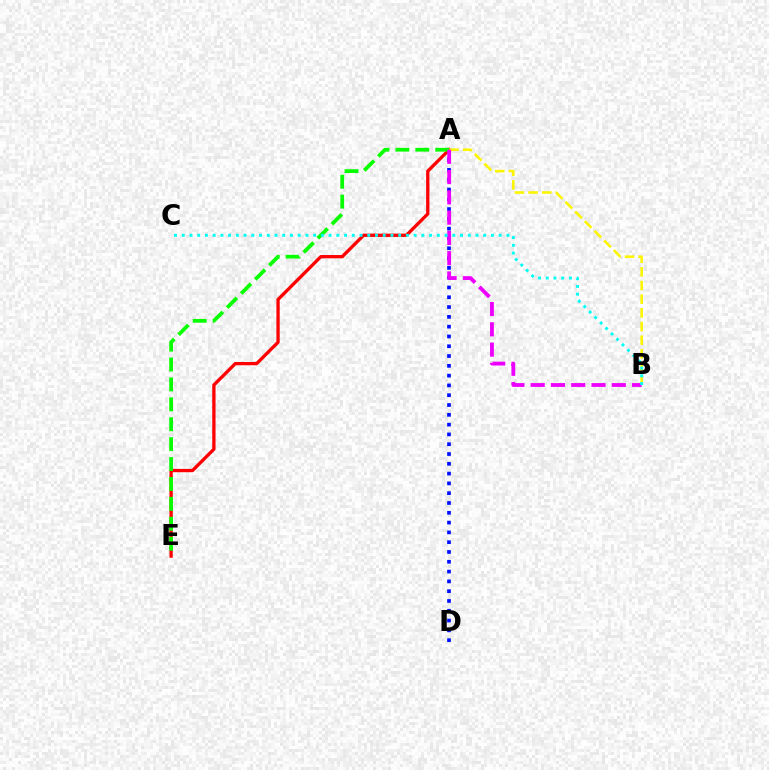{('A', 'E'): [{'color': '#ff0000', 'line_style': 'solid', 'thickness': 2.37}, {'color': '#08ff00', 'line_style': 'dashed', 'thickness': 2.7}], ('A', 'D'): [{'color': '#0010ff', 'line_style': 'dotted', 'thickness': 2.66}], ('A', 'B'): [{'color': '#fcf500', 'line_style': 'dashed', 'thickness': 1.86}, {'color': '#ee00ff', 'line_style': 'dashed', 'thickness': 2.75}], ('B', 'C'): [{'color': '#00fff6', 'line_style': 'dotted', 'thickness': 2.1}]}